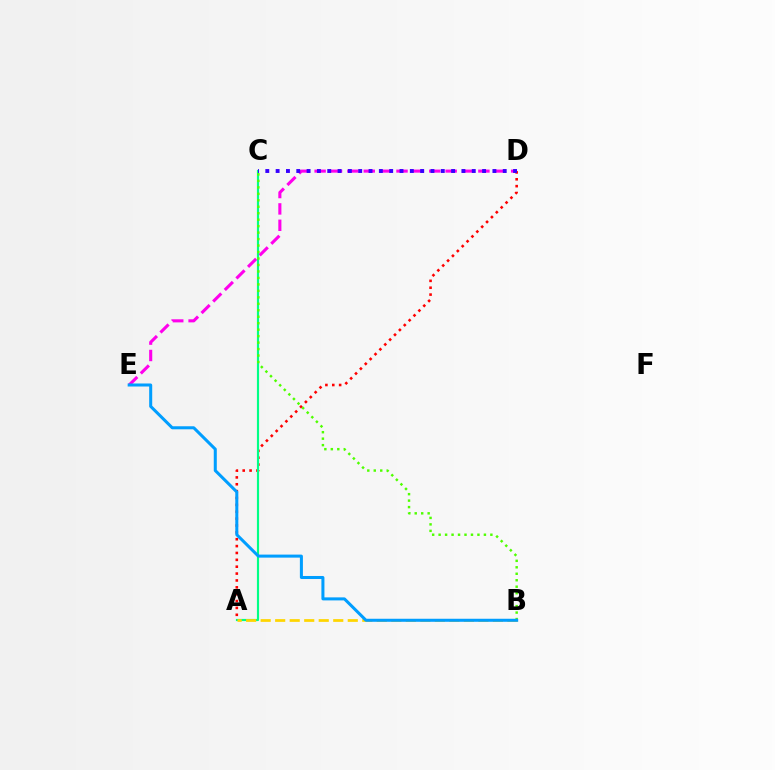{('A', 'D'): [{'color': '#ff0000', 'line_style': 'dotted', 'thickness': 1.87}], ('D', 'E'): [{'color': '#ff00ed', 'line_style': 'dashed', 'thickness': 2.22}], ('A', 'C'): [{'color': '#00ff86', 'line_style': 'solid', 'thickness': 1.55}], ('A', 'B'): [{'color': '#ffd500', 'line_style': 'dashed', 'thickness': 1.97}], ('C', 'D'): [{'color': '#3700ff', 'line_style': 'dotted', 'thickness': 2.8}], ('B', 'C'): [{'color': '#4fff00', 'line_style': 'dotted', 'thickness': 1.76}], ('B', 'E'): [{'color': '#009eff', 'line_style': 'solid', 'thickness': 2.18}]}